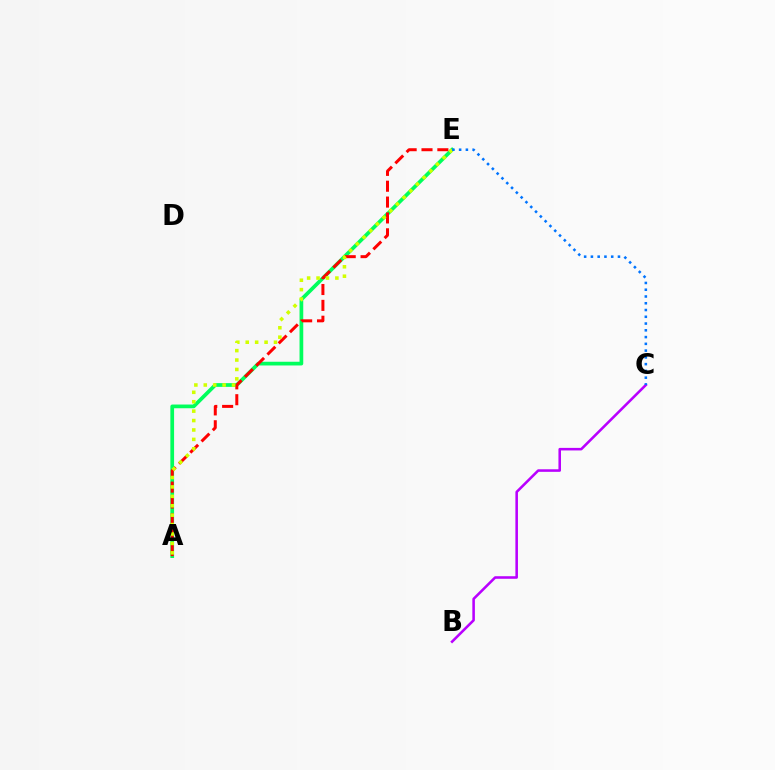{('A', 'E'): [{'color': '#00ff5c', 'line_style': 'solid', 'thickness': 2.68}, {'color': '#ff0000', 'line_style': 'dashed', 'thickness': 2.15}, {'color': '#d1ff00', 'line_style': 'dotted', 'thickness': 2.56}], ('B', 'C'): [{'color': '#b900ff', 'line_style': 'solid', 'thickness': 1.84}], ('C', 'E'): [{'color': '#0074ff', 'line_style': 'dotted', 'thickness': 1.84}]}